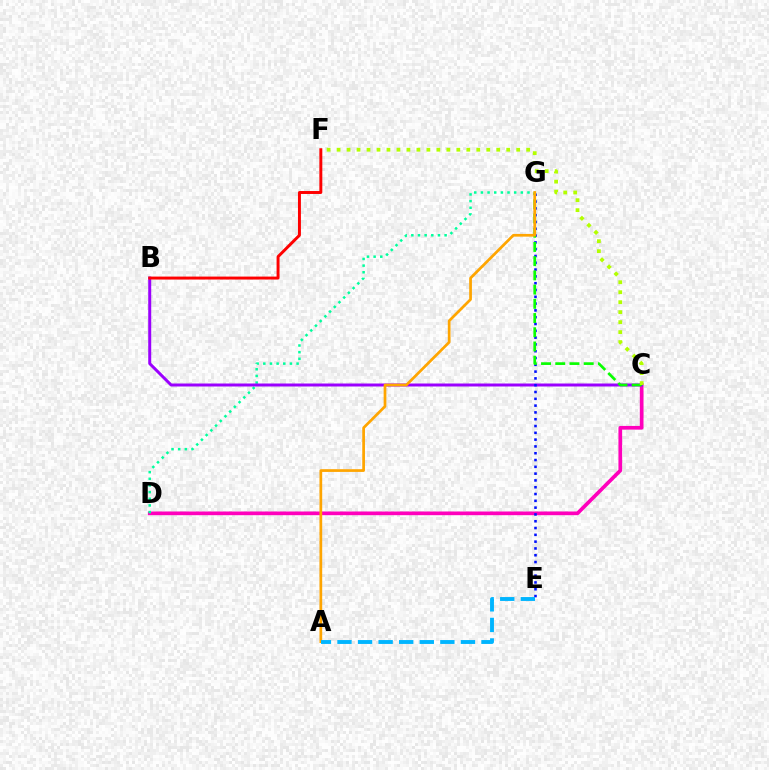{('C', 'D'): [{'color': '#ff00bd', 'line_style': 'solid', 'thickness': 2.66}], ('D', 'G'): [{'color': '#00ff9d', 'line_style': 'dotted', 'thickness': 1.81}], ('B', 'C'): [{'color': '#9b00ff', 'line_style': 'solid', 'thickness': 2.15}], ('E', 'G'): [{'color': '#0010ff', 'line_style': 'dotted', 'thickness': 1.85}], ('C', 'G'): [{'color': '#08ff00', 'line_style': 'dashed', 'thickness': 1.93}], ('A', 'G'): [{'color': '#ffa500', 'line_style': 'solid', 'thickness': 1.96}], ('C', 'F'): [{'color': '#b3ff00', 'line_style': 'dotted', 'thickness': 2.71}], ('A', 'E'): [{'color': '#00b5ff', 'line_style': 'dashed', 'thickness': 2.8}], ('B', 'F'): [{'color': '#ff0000', 'line_style': 'solid', 'thickness': 2.12}]}